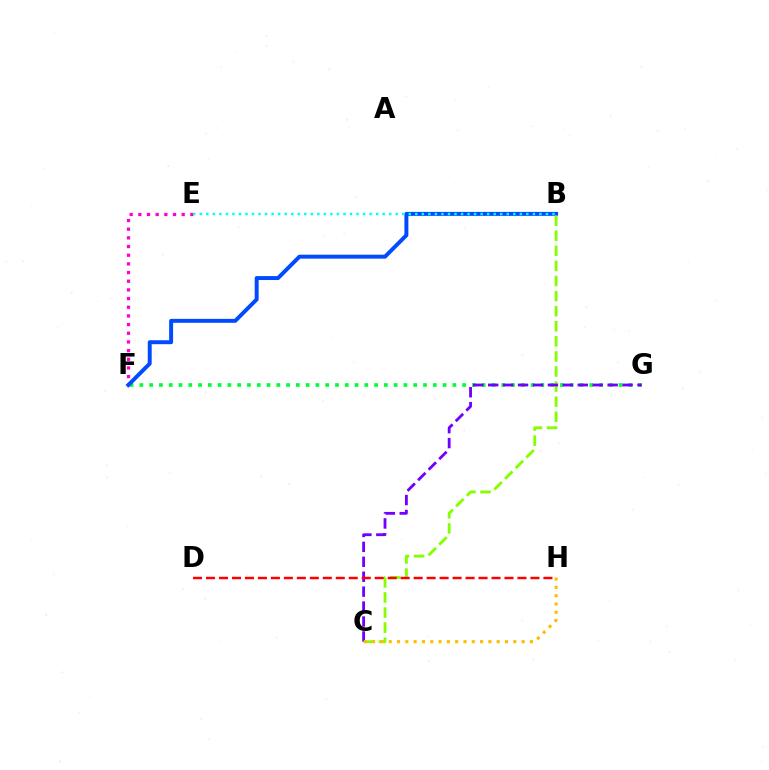{('F', 'G'): [{'color': '#00ff39', 'line_style': 'dotted', 'thickness': 2.66}], ('E', 'F'): [{'color': '#ff00cf', 'line_style': 'dotted', 'thickness': 2.36}], ('B', 'F'): [{'color': '#004bff', 'line_style': 'solid', 'thickness': 2.84}], ('B', 'C'): [{'color': '#84ff00', 'line_style': 'dashed', 'thickness': 2.05}], ('C', 'G'): [{'color': '#7200ff', 'line_style': 'dashed', 'thickness': 2.03}], ('D', 'H'): [{'color': '#ff0000', 'line_style': 'dashed', 'thickness': 1.76}], ('B', 'E'): [{'color': '#00fff6', 'line_style': 'dotted', 'thickness': 1.77}], ('C', 'H'): [{'color': '#ffbd00', 'line_style': 'dotted', 'thickness': 2.26}]}